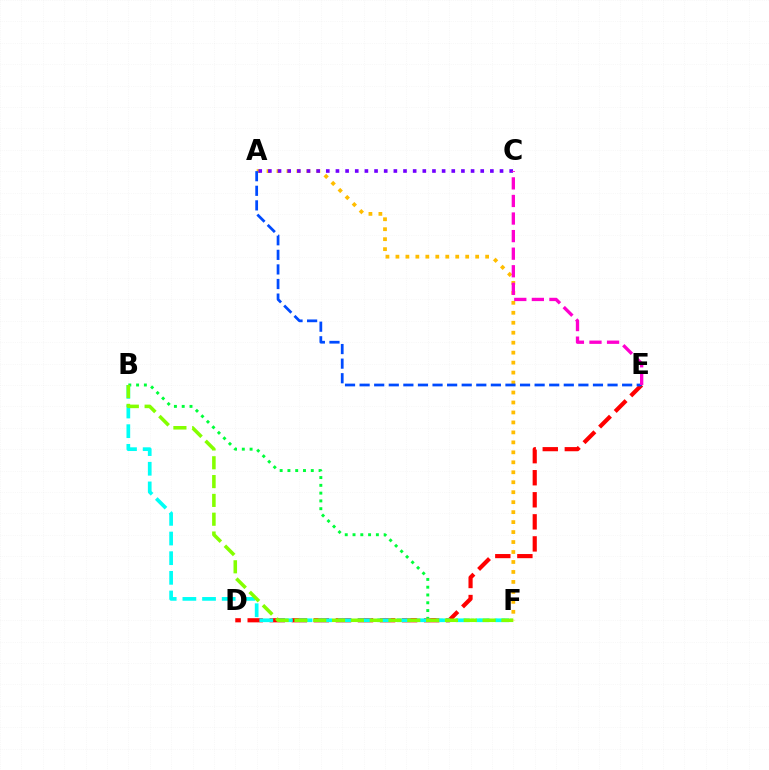{('B', 'F'): [{'color': '#00ff39', 'line_style': 'dotted', 'thickness': 2.11}, {'color': '#00fff6', 'line_style': 'dashed', 'thickness': 2.67}, {'color': '#84ff00', 'line_style': 'dashed', 'thickness': 2.56}], ('D', 'E'): [{'color': '#ff0000', 'line_style': 'dashed', 'thickness': 3.0}], ('A', 'F'): [{'color': '#ffbd00', 'line_style': 'dotted', 'thickness': 2.71}], ('A', 'C'): [{'color': '#7200ff', 'line_style': 'dotted', 'thickness': 2.62}], ('A', 'E'): [{'color': '#004bff', 'line_style': 'dashed', 'thickness': 1.98}], ('C', 'E'): [{'color': '#ff00cf', 'line_style': 'dashed', 'thickness': 2.39}]}